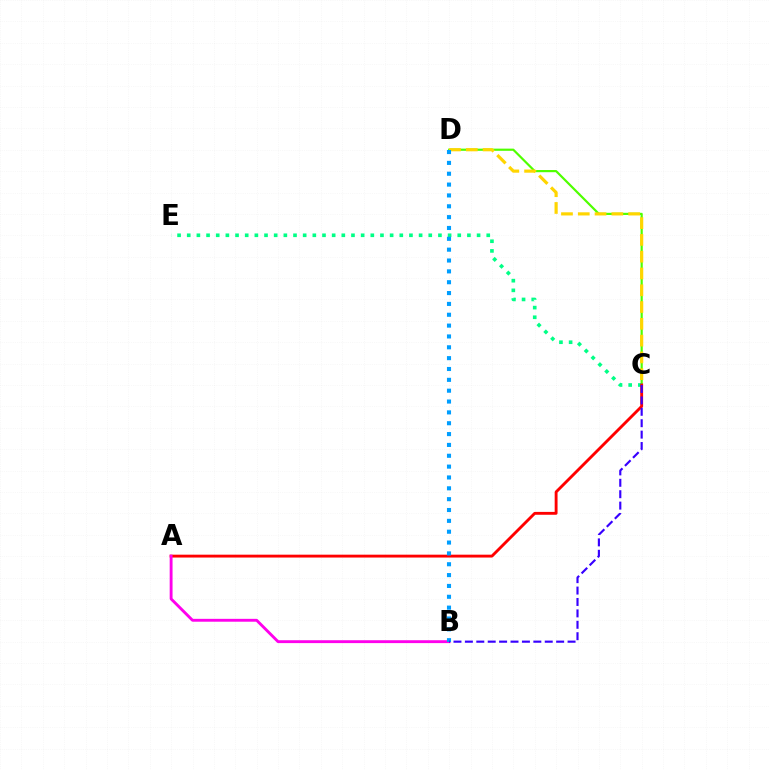{('C', 'D'): [{'color': '#4fff00', 'line_style': 'solid', 'thickness': 1.57}, {'color': '#ffd500', 'line_style': 'dashed', 'thickness': 2.28}], ('C', 'E'): [{'color': '#00ff86', 'line_style': 'dotted', 'thickness': 2.63}], ('A', 'C'): [{'color': '#ff0000', 'line_style': 'solid', 'thickness': 2.07}], ('A', 'B'): [{'color': '#ff00ed', 'line_style': 'solid', 'thickness': 2.07}], ('B', 'D'): [{'color': '#009eff', 'line_style': 'dotted', 'thickness': 2.95}], ('B', 'C'): [{'color': '#3700ff', 'line_style': 'dashed', 'thickness': 1.55}]}